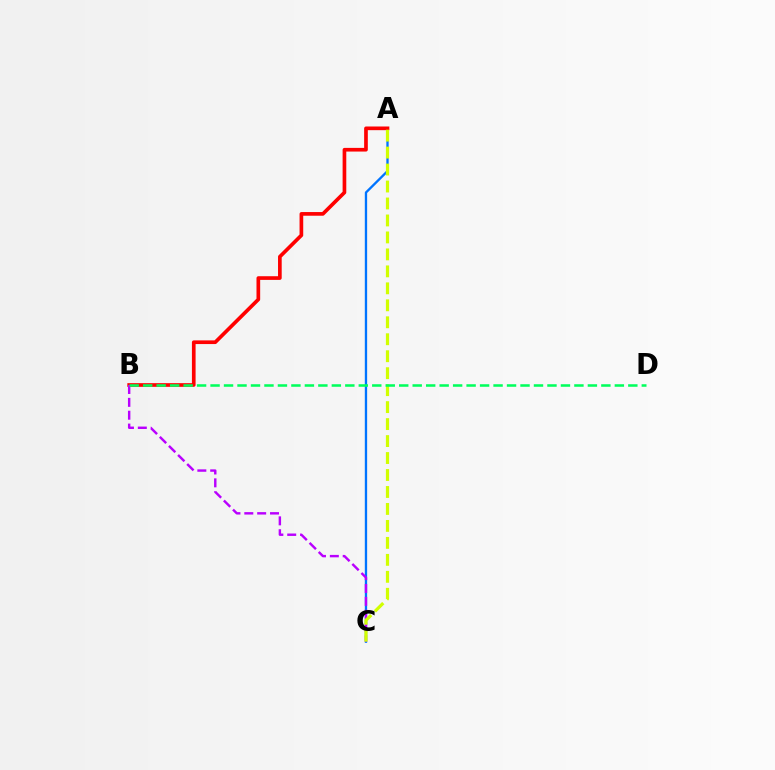{('A', 'C'): [{'color': '#0074ff', 'line_style': 'solid', 'thickness': 1.68}, {'color': '#d1ff00', 'line_style': 'dashed', 'thickness': 2.31}], ('A', 'B'): [{'color': '#ff0000', 'line_style': 'solid', 'thickness': 2.64}], ('B', 'C'): [{'color': '#b900ff', 'line_style': 'dashed', 'thickness': 1.75}], ('B', 'D'): [{'color': '#00ff5c', 'line_style': 'dashed', 'thickness': 1.83}]}